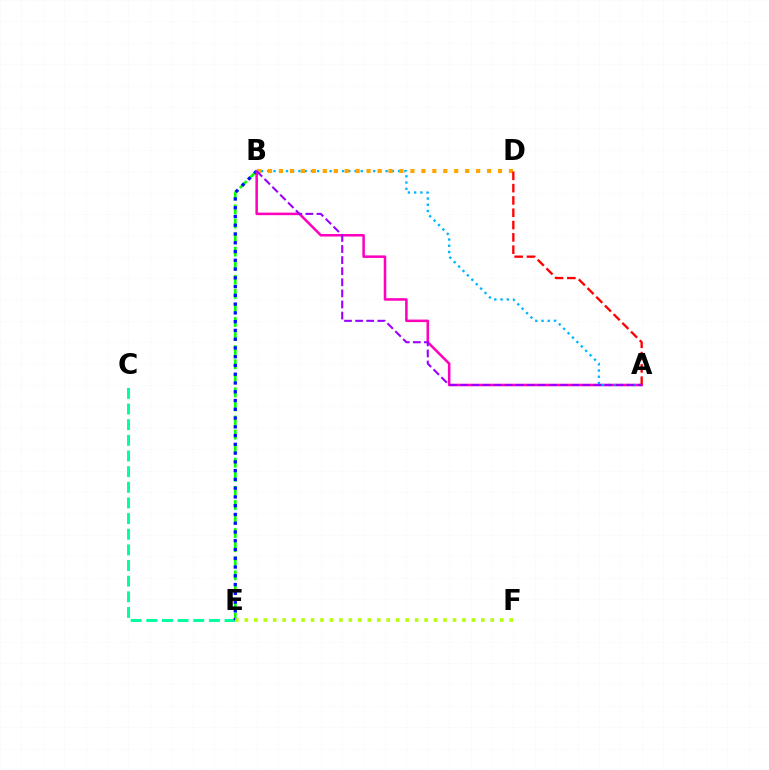{('B', 'E'): [{'color': '#08ff00', 'line_style': 'dashed', 'thickness': 1.91}, {'color': '#0010ff', 'line_style': 'dotted', 'thickness': 2.38}], ('C', 'E'): [{'color': '#00ff9d', 'line_style': 'dashed', 'thickness': 2.13}], ('A', 'B'): [{'color': '#ff00bd', 'line_style': 'solid', 'thickness': 1.83}, {'color': '#00b5ff', 'line_style': 'dotted', 'thickness': 1.69}, {'color': '#9b00ff', 'line_style': 'dashed', 'thickness': 1.51}], ('B', 'D'): [{'color': '#ffa500', 'line_style': 'dotted', 'thickness': 2.98}], ('A', 'D'): [{'color': '#ff0000', 'line_style': 'dashed', 'thickness': 1.67}], ('E', 'F'): [{'color': '#b3ff00', 'line_style': 'dotted', 'thickness': 2.57}]}